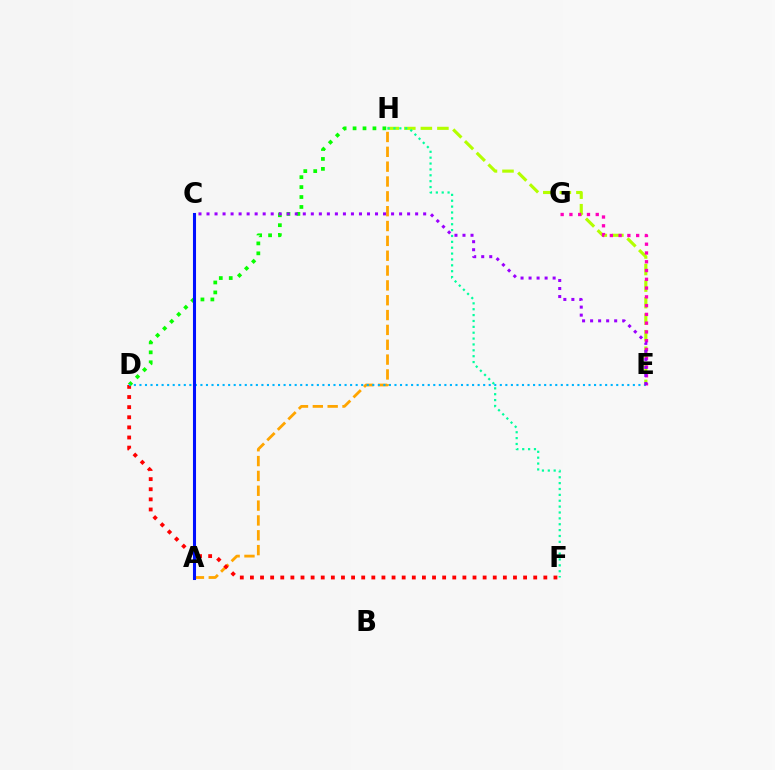{('A', 'H'): [{'color': '#ffa500', 'line_style': 'dashed', 'thickness': 2.02}], ('D', 'F'): [{'color': '#ff0000', 'line_style': 'dotted', 'thickness': 2.75}], ('D', 'H'): [{'color': '#08ff00', 'line_style': 'dotted', 'thickness': 2.7}], ('D', 'E'): [{'color': '#00b5ff', 'line_style': 'dotted', 'thickness': 1.51}], ('E', 'H'): [{'color': '#b3ff00', 'line_style': 'dashed', 'thickness': 2.25}], ('E', 'G'): [{'color': '#ff00bd', 'line_style': 'dotted', 'thickness': 2.38}], ('C', 'E'): [{'color': '#9b00ff', 'line_style': 'dotted', 'thickness': 2.18}], ('F', 'H'): [{'color': '#00ff9d', 'line_style': 'dotted', 'thickness': 1.6}], ('A', 'C'): [{'color': '#0010ff', 'line_style': 'solid', 'thickness': 2.21}]}